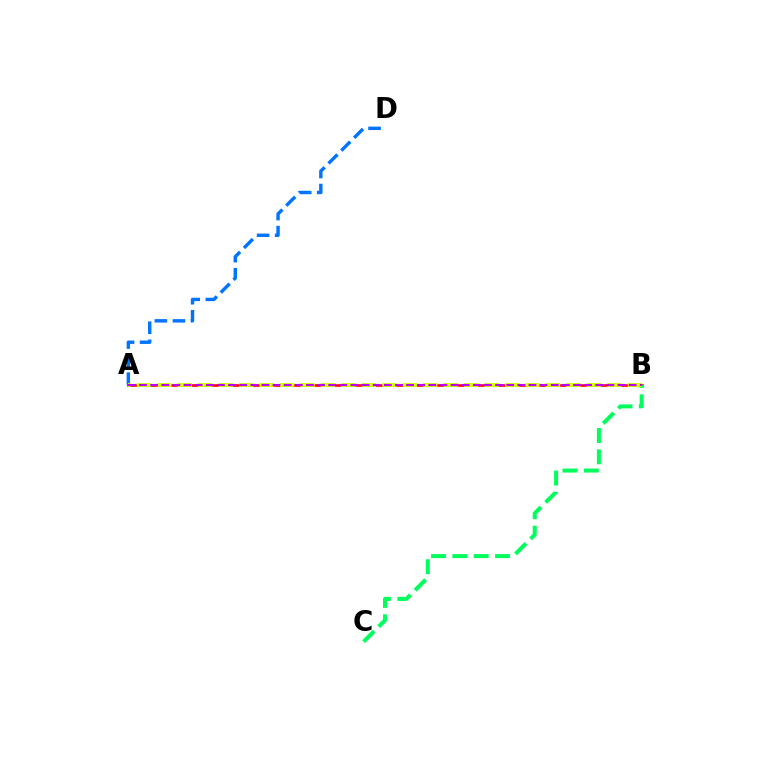{('A', 'B'): [{'color': '#ff0000', 'line_style': 'solid', 'thickness': 1.87}, {'color': '#d1ff00', 'line_style': 'dashed', 'thickness': 2.78}, {'color': '#b900ff', 'line_style': 'dashed', 'thickness': 1.51}], ('A', 'D'): [{'color': '#0074ff', 'line_style': 'dashed', 'thickness': 2.46}], ('B', 'C'): [{'color': '#00ff5c', 'line_style': 'dashed', 'thickness': 2.9}]}